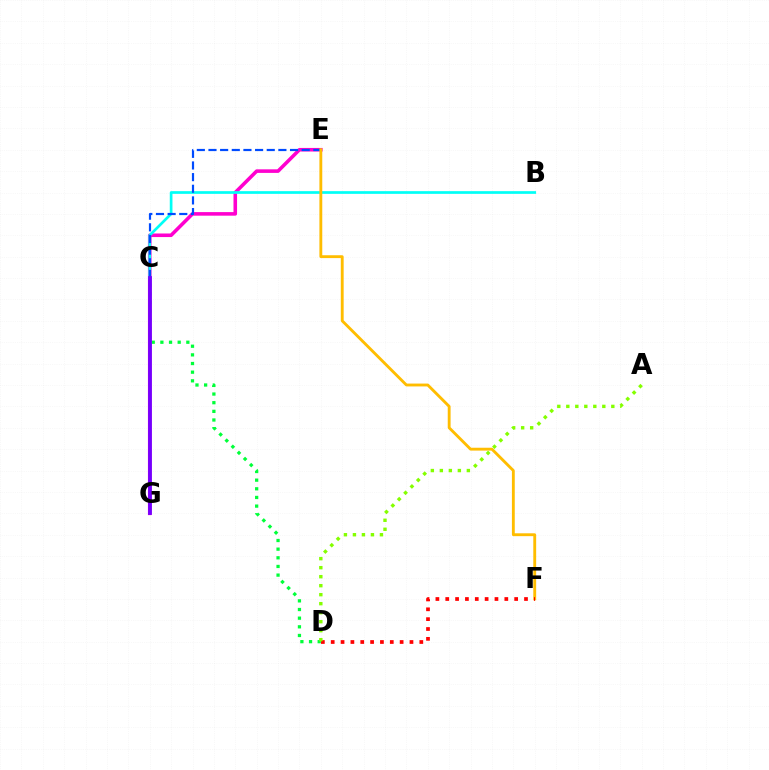{('C', 'D'): [{'color': '#00ff39', 'line_style': 'dotted', 'thickness': 2.35}], ('E', 'G'): [{'color': '#ff00cf', 'line_style': 'solid', 'thickness': 2.57}], ('B', 'C'): [{'color': '#00fff6', 'line_style': 'solid', 'thickness': 1.94}], ('C', 'E'): [{'color': '#004bff', 'line_style': 'dashed', 'thickness': 1.58}], ('E', 'F'): [{'color': '#ffbd00', 'line_style': 'solid', 'thickness': 2.06}], ('C', 'G'): [{'color': '#7200ff', 'line_style': 'solid', 'thickness': 2.7}], ('D', 'F'): [{'color': '#ff0000', 'line_style': 'dotted', 'thickness': 2.68}], ('A', 'D'): [{'color': '#84ff00', 'line_style': 'dotted', 'thickness': 2.45}]}